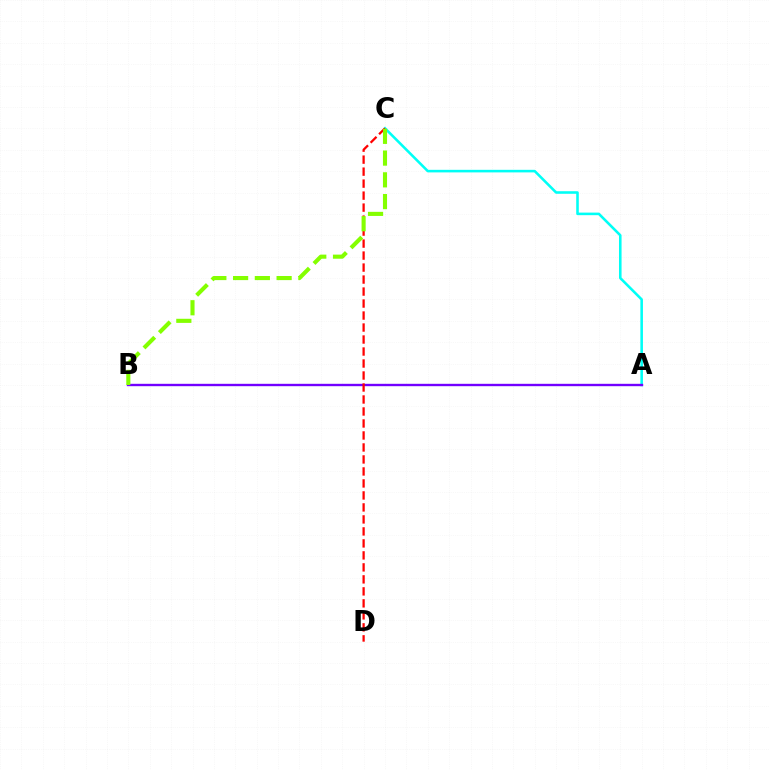{('A', 'C'): [{'color': '#00fff6', 'line_style': 'solid', 'thickness': 1.85}], ('A', 'B'): [{'color': '#7200ff', 'line_style': 'solid', 'thickness': 1.71}], ('C', 'D'): [{'color': '#ff0000', 'line_style': 'dashed', 'thickness': 1.63}], ('B', 'C'): [{'color': '#84ff00', 'line_style': 'dashed', 'thickness': 2.96}]}